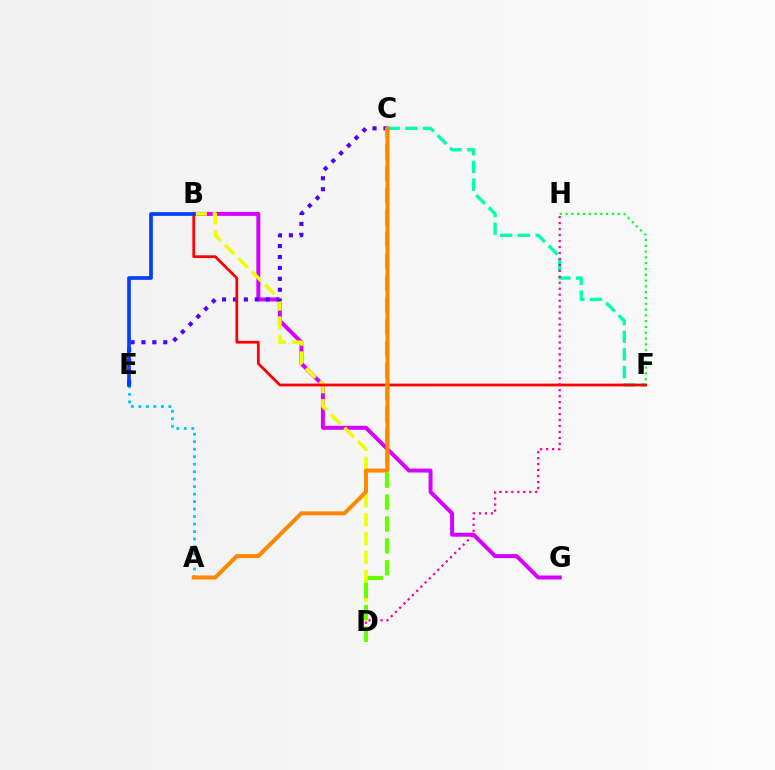{('B', 'G'): [{'color': '#d600ff', 'line_style': 'solid', 'thickness': 2.85}], ('C', 'F'): [{'color': '#00ffaf', 'line_style': 'dashed', 'thickness': 2.4}], ('F', 'H'): [{'color': '#00ff27', 'line_style': 'dotted', 'thickness': 1.58}], ('B', 'D'): [{'color': '#eeff00', 'line_style': 'dashed', 'thickness': 2.56}], ('C', 'E'): [{'color': '#4f00ff', 'line_style': 'dotted', 'thickness': 2.97}], ('B', 'F'): [{'color': '#ff0000', 'line_style': 'solid', 'thickness': 1.98}], ('A', 'E'): [{'color': '#00c7ff', 'line_style': 'dotted', 'thickness': 2.03}], ('B', 'E'): [{'color': '#003fff', 'line_style': 'solid', 'thickness': 2.65}], ('D', 'H'): [{'color': '#ff00a0', 'line_style': 'dotted', 'thickness': 1.62}], ('C', 'D'): [{'color': '#66ff00', 'line_style': 'dashed', 'thickness': 2.97}], ('A', 'C'): [{'color': '#ff8800', 'line_style': 'solid', 'thickness': 2.89}]}